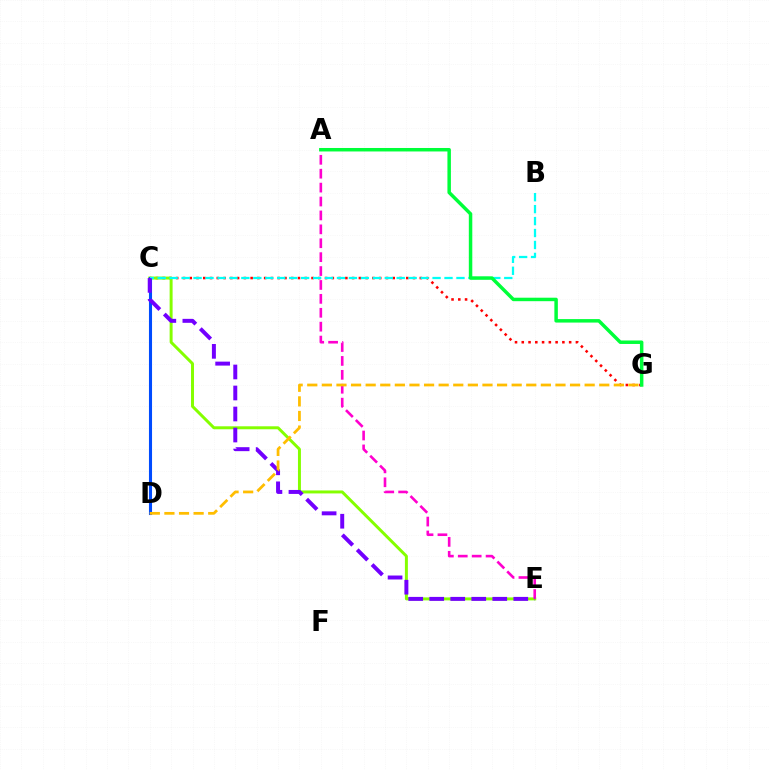{('C', 'G'): [{'color': '#ff0000', 'line_style': 'dotted', 'thickness': 1.84}], ('C', 'E'): [{'color': '#84ff00', 'line_style': 'solid', 'thickness': 2.14}, {'color': '#7200ff', 'line_style': 'dashed', 'thickness': 2.85}], ('A', 'E'): [{'color': '#ff00cf', 'line_style': 'dashed', 'thickness': 1.89}], ('C', 'D'): [{'color': '#004bff', 'line_style': 'solid', 'thickness': 2.22}], ('B', 'C'): [{'color': '#00fff6', 'line_style': 'dashed', 'thickness': 1.62}], ('D', 'G'): [{'color': '#ffbd00', 'line_style': 'dashed', 'thickness': 1.98}], ('A', 'G'): [{'color': '#00ff39', 'line_style': 'solid', 'thickness': 2.5}]}